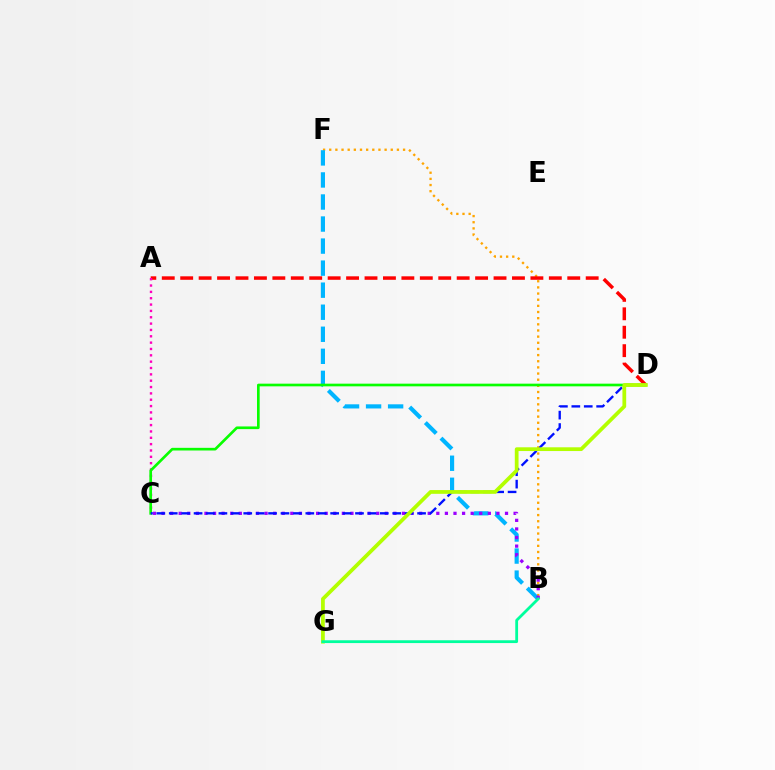{('B', 'F'): [{'color': '#ffa500', 'line_style': 'dotted', 'thickness': 1.67}, {'color': '#00b5ff', 'line_style': 'dashed', 'thickness': 2.99}], ('A', 'D'): [{'color': '#ff0000', 'line_style': 'dashed', 'thickness': 2.5}], ('A', 'C'): [{'color': '#ff00bd', 'line_style': 'dotted', 'thickness': 1.72}], ('B', 'C'): [{'color': '#9b00ff', 'line_style': 'dotted', 'thickness': 2.33}], ('C', 'D'): [{'color': '#08ff00', 'line_style': 'solid', 'thickness': 1.92}, {'color': '#0010ff', 'line_style': 'dashed', 'thickness': 1.69}], ('D', 'G'): [{'color': '#b3ff00', 'line_style': 'solid', 'thickness': 2.7}], ('B', 'G'): [{'color': '#00ff9d', 'line_style': 'solid', 'thickness': 2.02}]}